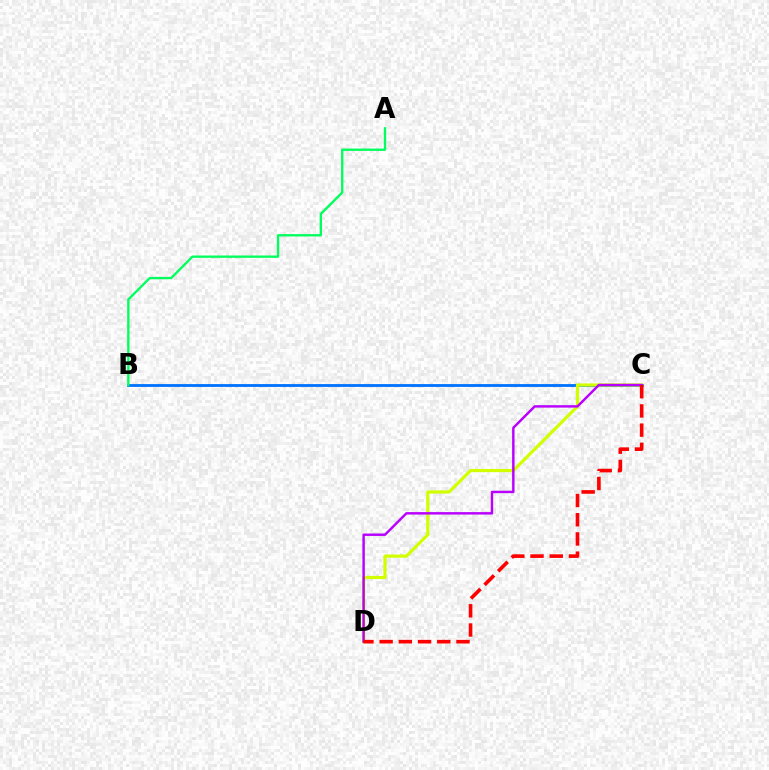{('B', 'C'): [{'color': '#0074ff', 'line_style': 'solid', 'thickness': 2.03}], ('A', 'B'): [{'color': '#00ff5c', 'line_style': 'solid', 'thickness': 1.69}], ('C', 'D'): [{'color': '#d1ff00', 'line_style': 'solid', 'thickness': 2.3}, {'color': '#b900ff', 'line_style': 'solid', 'thickness': 1.75}, {'color': '#ff0000', 'line_style': 'dashed', 'thickness': 2.61}]}